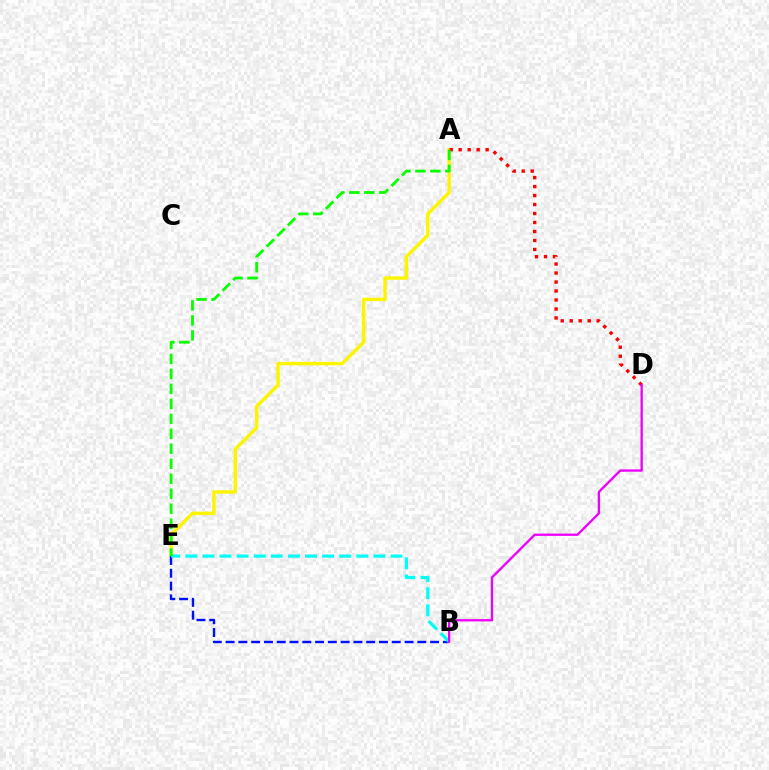{('A', 'E'): [{'color': '#fcf500', 'line_style': 'solid', 'thickness': 2.47}, {'color': '#08ff00', 'line_style': 'dashed', 'thickness': 2.03}], ('B', 'E'): [{'color': '#0010ff', 'line_style': 'dashed', 'thickness': 1.74}, {'color': '#00fff6', 'line_style': 'dashed', 'thickness': 2.32}], ('A', 'D'): [{'color': '#ff0000', 'line_style': 'dotted', 'thickness': 2.44}], ('B', 'D'): [{'color': '#ee00ff', 'line_style': 'solid', 'thickness': 1.68}]}